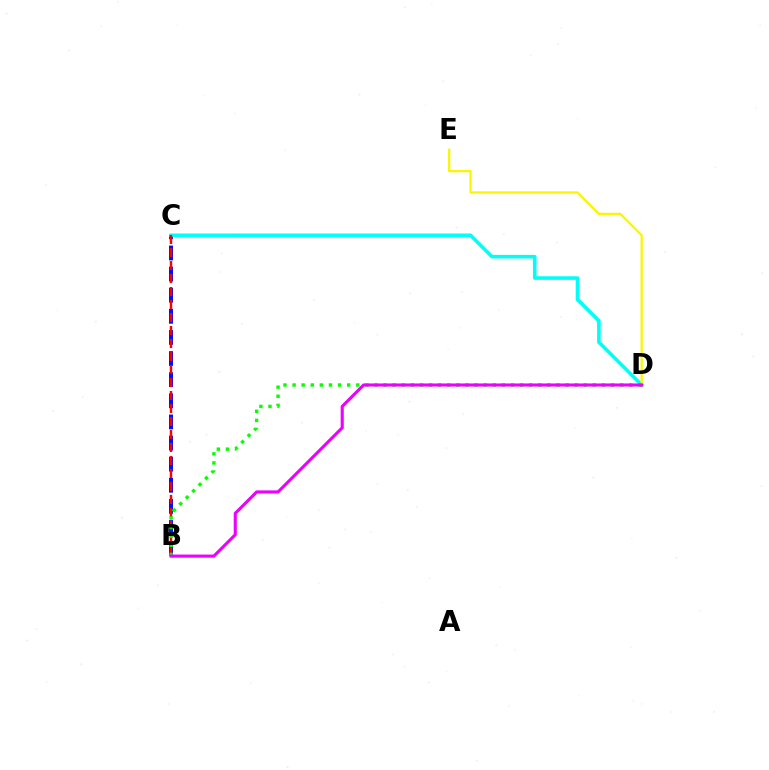{('B', 'C'): [{'color': '#0010ff', 'line_style': 'dashed', 'thickness': 2.87}, {'color': '#ff0000', 'line_style': 'dashed', 'thickness': 1.77}], ('C', 'D'): [{'color': '#00fff6', 'line_style': 'solid', 'thickness': 2.59}], ('D', 'E'): [{'color': '#fcf500', 'line_style': 'solid', 'thickness': 1.61}], ('B', 'D'): [{'color': '#08ff00', 'line_style': 'dotted', 'thickness': 2.47}, {'color': '#ee00ff', 'line_style': 'solid', 'thickness': 2.24}]}